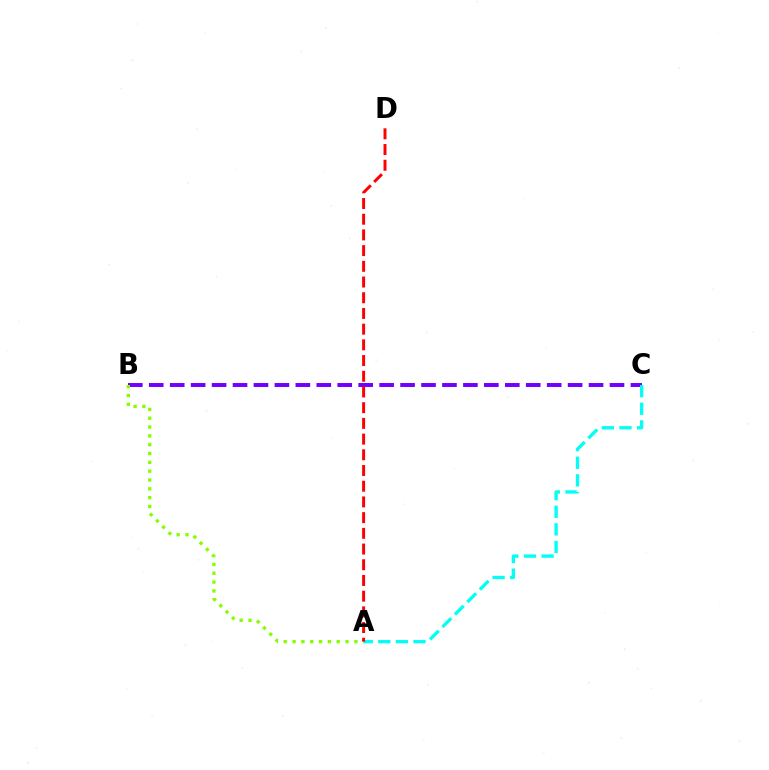{('B', 'C'): [{'color': '#7200ff', 'line_style': 'dashed', 'thickness': 2.85}], ('A', 'C'): [{'color': '#00fff6', 'line_style': 'dashed', 'thickness': 2.39}], ('A', 'B'): [{'color': '#84ff00', 'line_style': 'dotted', 'thickness': 2.4}], ('A', 'D'): [{'color': '#ff0000', 'line_style': 'dashed', 'thickness': 2.13}]}